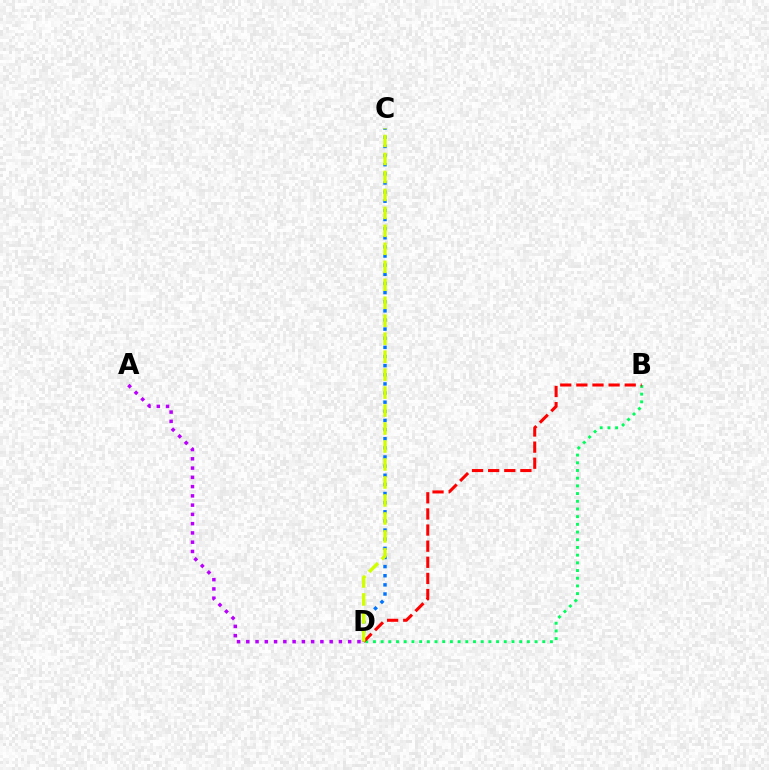{('C', 'D'): [{'color': '#0074ff', 'line_style': 'dotted', 'thickness': 2.48}, {'color': '#d1ff00', 'line_style': 'dashed', 'thickness': 2.44}], ('A', 'D'): [{'color': '#b900ff', 'line_style': 'dotted', 'thickness': 2.52}], ('B', 'D'): [{'color': '#00ff5c', 'line_style': 'dotted', 'thickness': 2.09}, {'color': '#ff0000', 'line_style': 'dashed', 'thickness': 2.19}]}